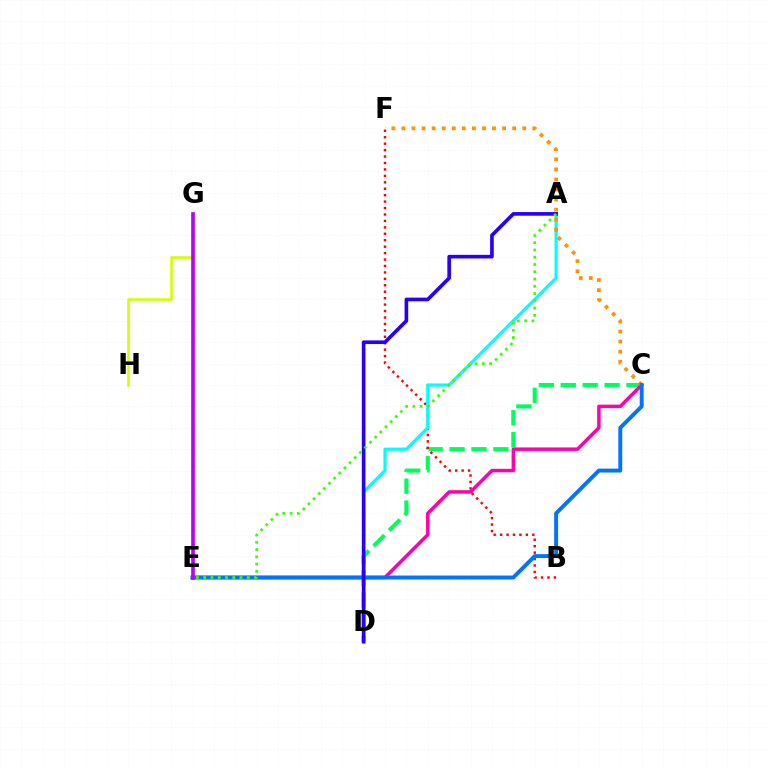{('C', 'D'): [{'color': '#00ff5c', 'line_style': 'dashed', 'thickness': 2.98}], ('B', 'F'): [{'color': '#ff0000', 'line_style': 'dotted', 'thickness': 1.75}], ('A', 'D'): [{'color': '#00fff6', 'line_style': 'solid', 'thickness': 2.29}, {'color': '#2500ff', 'line_style': 'solid', 'thickness': 2.61}], ('G', 'H'): [{'color': '#d1ff00', 'line_style': 'solid', 'thickness': 1.87}], ('C', 'E'): [{'color': '#ff00ac', 'line_style': 'solid', 'thickness': 2.5}, {'color': '#0074ff', 'line_style': 'solid', 'thickness': 2.82}], ('C', 'F'): [{'color': '#ff9400', 'line_style': 'dotted', 'thickness': 2.73}], ('E', 'G'): [{'color': '#b900ff', 'line_style': 'solid', 'thickness': 2.62}], ('A', 'E'): [{'color': '#3dff00', 'line_style': 'dotted', 'thickness': 1.97}]}